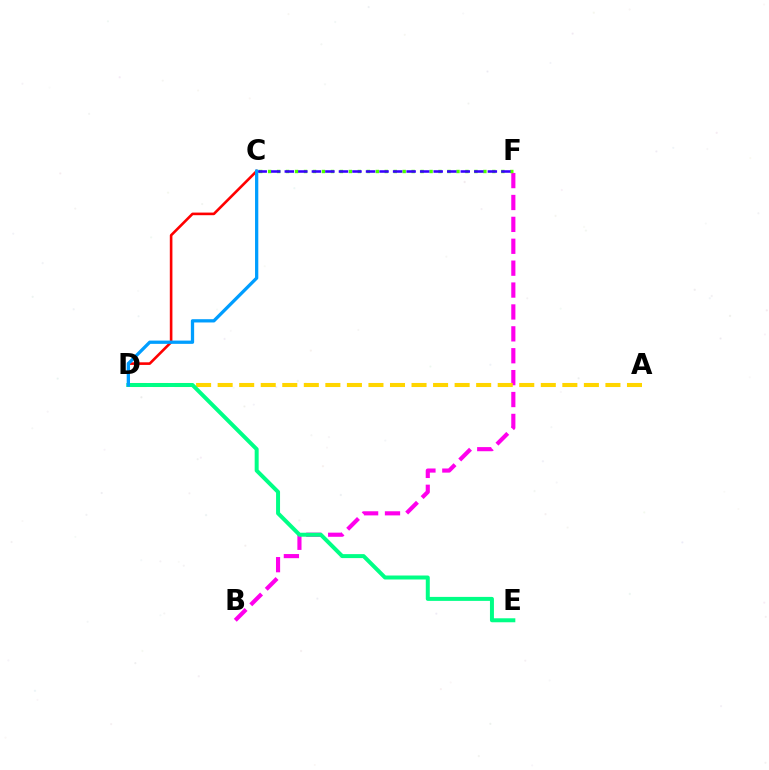{('B', 'F'): [{'color': '#ff00ed', 'line_style': 'dashed', 'thickness': 2.97}], ('C', 'F'): [{'color': '#4fff00', 'line_style': 'dotted', 'thickness': 2.44}, {'color': '#3700ff', 'line_style': 'dashed', 'thickness': 1.84}], ('A', 'D'): [{'color': '#ffd500', 'line_style': 'dashed', 'thickness': 2.93}], ('C', 'D'): [{'color': '#ff0000', 'line_style': 'solid', 'thickness': 1.88}, {'color': '#009eff', 'line_style': 'solid', 'thickness': 2.36}], ('D', 'E'): [{'color': '#00ff86', 'line_style': 'solid', 'thickness': 2.87}]}